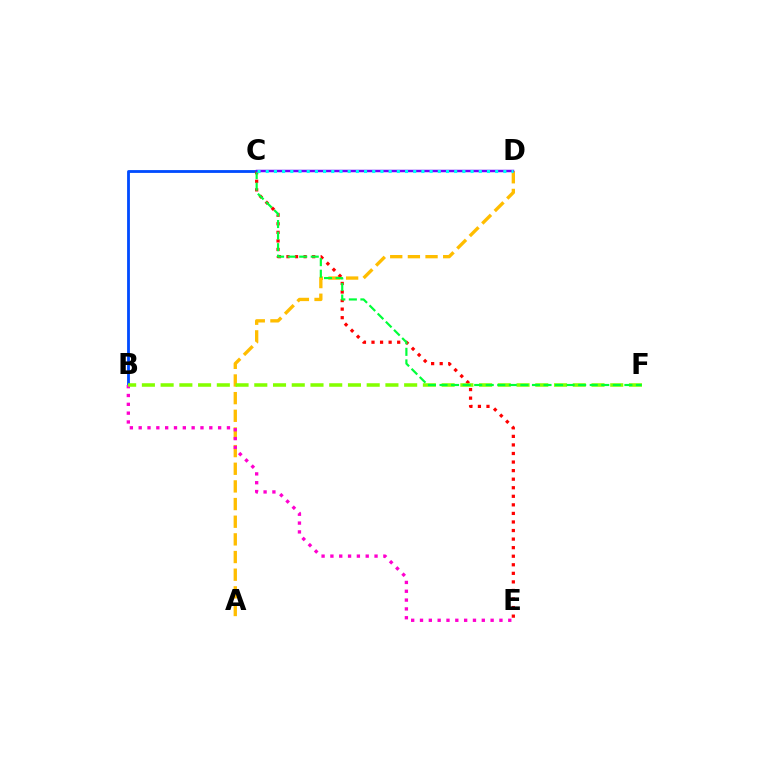{('A', 'D'): [{'color': '#ffbd00', 'line_style': 'dashed', 'thickness': 2.4}], ('B', 'C'): [{'color': '#004bff', 'line_style': 'solid', 'thickness': 2.03}], ('C', 'E'): [{'color': '#ff0000', 'line_style': 'dotted', 'thickness': 2.33}], ('B', 'E'): [{'color': '#ff00cf', 'line_style': 'dotted', 'thickness': 2.4}], ('B', 'F'): [{'color': '#84ff00', 'line_style': 'dashed', 'thickness': 2.54}], ('C', 'F'): [{'color': '#00ff39', 'line_style': 'dashed', 'thickness': 1.57}], ('C', 'D'): [{'color': '#7200ff', 'line_style': 'solid', 'thickness': 1.79}, {'color': '#00fff6', 'line_style': 'dotted', 'thickness': 2.23}]}